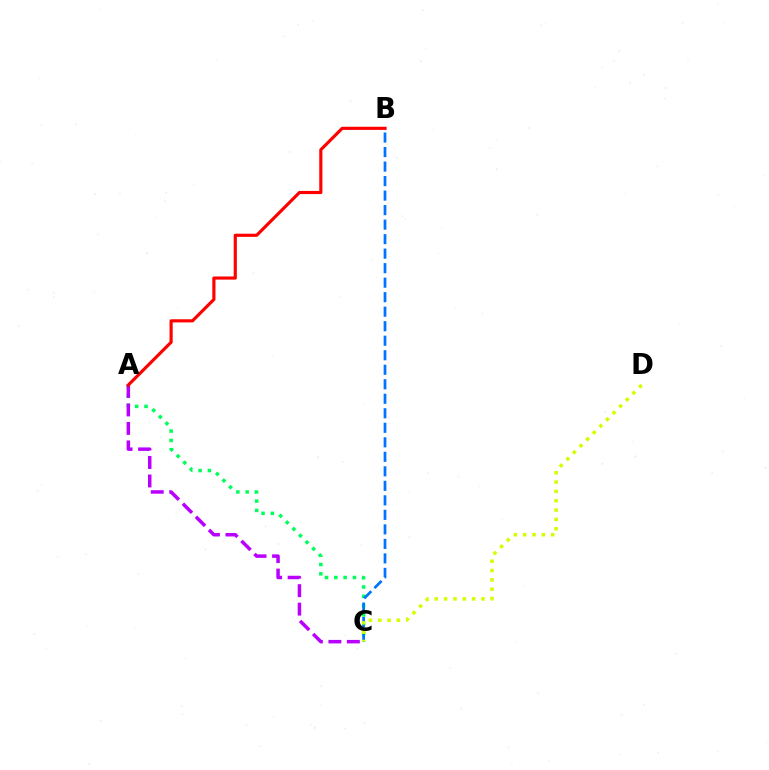{('A', 'C'): [{'color': '#00ff5c', 'line_style': 'dotted', 'thickness': 2.53}, {'color': '#b900ff', 'line_style': 'dashed', 'thickness': 2.51}], ('B', 'C'): [{'color': '#0074ff', 'line_style': 'dashed', 'thickness': 1.97}], ('C', 'D'): [{'color': '#d1ff00', 'line_style': 'dotted', 'thickness': 2.54}], ('A', 'B'): [{'color': '#ff0000', 'line_style': 'solid', 'thickness': 2.27}]}